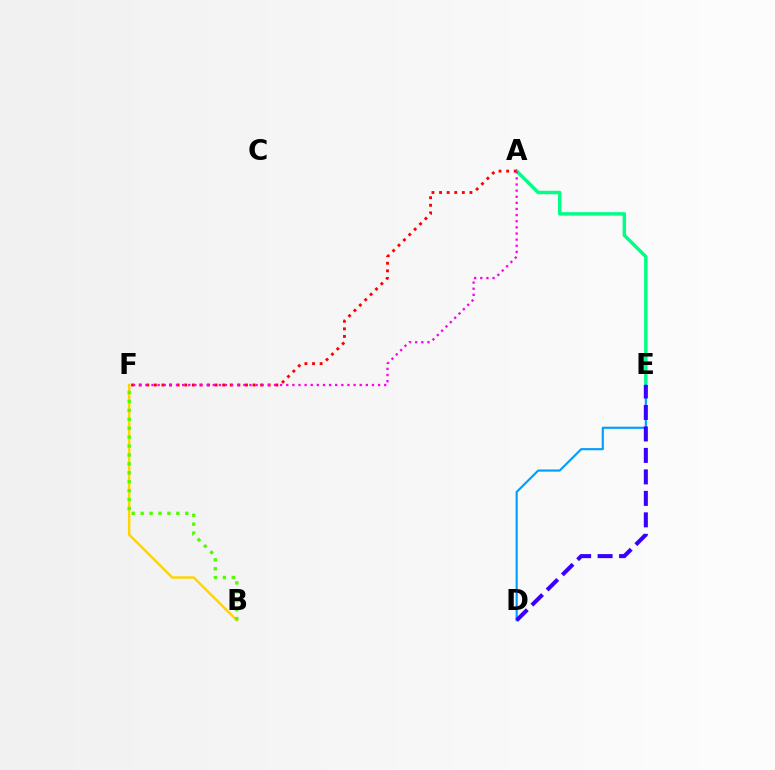{('A', 'E'): [{'color': '#00ff86', 'line_style': 'solid', 'thickness': 2.5}], ('B', 'F'): [{'color': '#ffd500', 'line_style': 'solid', 'thickness': 1.76}, {'color': '#4fff00', 'line_style': 'dotted', 'thickness': 2.42}], ('A', 'F'): [{'color': '#ff0000', 'line_style': 'dotted', 'thickness': 2.06}, {'color': '#ff00ed', 'line_style': 'dotted', 'thickness': 1.66}], ('D', 'E'): [{'color': '#009eff', 'line_style': 'solid', 'thickness': 1.55}, {'color': '#3700ff', 'line_style': 'dashed', 'thickness': 2.92}]}